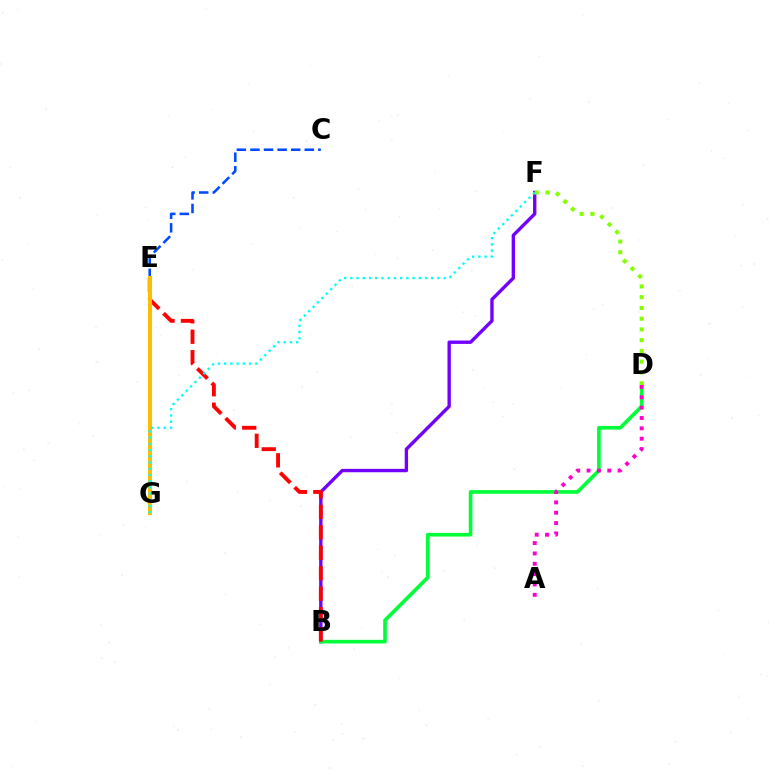{('B', 'F'): [{'color': '#7200ff', 'line_style': 'solid', 'thickness': 2.43}], ('B', 'D'): [{'color': '#00ff39', 'line_style': 'solid', 'thickness': 2.62}], ('B', 'E'): [{'color': '#ff0000', 'line_style': 'dashed', 'thickness': 2.78}], ('A', 'D'): [{'color': '#ff00cf', 'line_style': 'dotted', 'thickness': 2.81}], ('C', 'E'): [{'color': '#004bff', 'line_style': 'dashed', 'thickness': 1.85}], ('E', 'G'): [{'color': '#ffbd00', 'line_style': 'solid', 'thickness': 2.94}], ('F', 'G'): [{'color': '#00fff6', 'line_style': 'dotted', 'thickness': 1.69}], ('D', 'F'): [{'color': '#84ff00', 'line_style': 'dotted', 'thickness': 2.92}]}